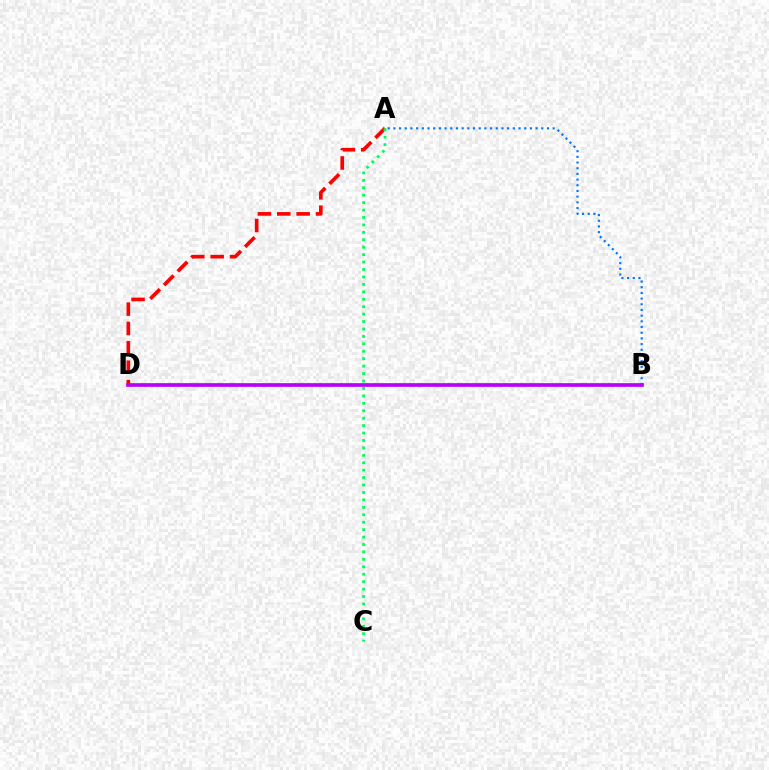{('A', 'D'): [{'color': '#ff0000', 'line_style': 'dashed', 'thickness': 2.63}], ('A', 'B'): [{'color': '#0074ff', 'line_style': 'dotted', 'thickness': 1.55}], ('A', 'C'): [{'color': '#00ff5c', 'line_style': 'dotted', 'thickness': 2.02}], ('B', 'D'): [{'color': '#d1ff00', 'line_style': 'dashed', 'thickness': 1.58}, {'color': '#b900ff', 'line_style': 'solid', 'thickness': 2.65}]}